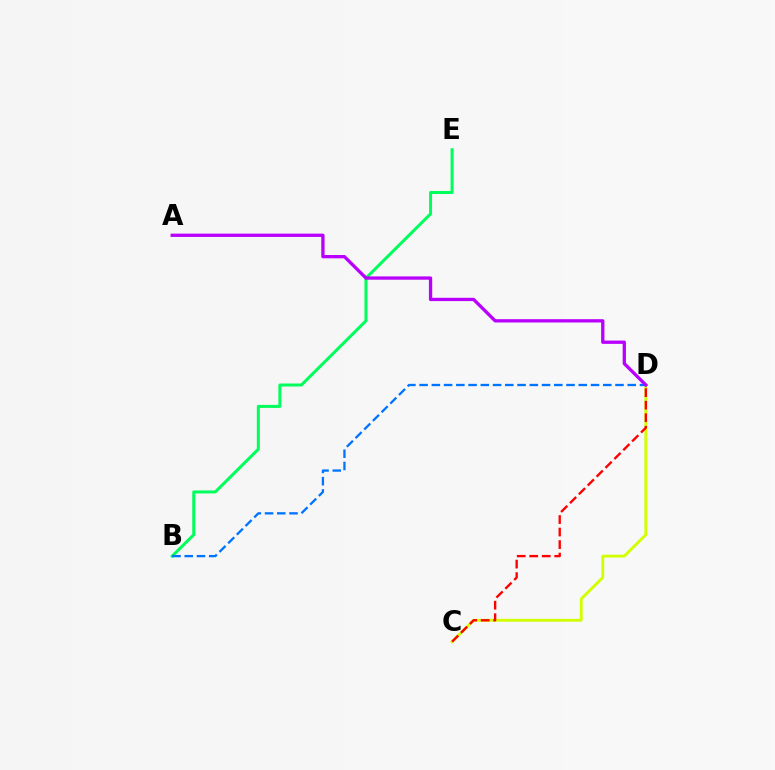{('B', 'E'): [{'color': '#00ff5c', 'line_style': 'solid', 'thickness': 2.17}], ('C', 'D'): [{'color': '#d1ff00', 'line_style': 'solid', 'thickness': 2.06}, {'color': '#ff0000', 'line_style': 'dashed', 'thickness': 1.7}], ('B', 'D'): [{'color': '#0074ff', 'line_style': 'dashed', 'thickness': 1.66}], ('A', 'D'): [{'color': '#b900ff', 'line_style': 'solid', 'thickness': 2.38}]}